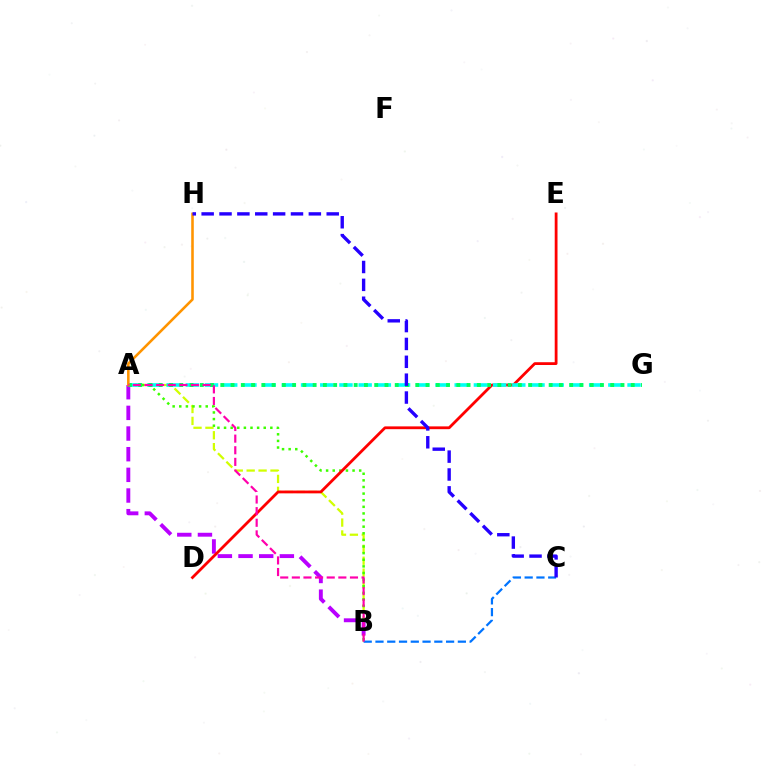{('A', 'B'): [{'color': '#d1ff00', 'line_style': 'dashed', 'thickness': 1.62}, {'color': '#3dff00', 'line_style': 'dotted', 'thickness': 1.8}, {'color': '#b900ff', 'line_style': 'dashed', 'thickness': 2.81}, {'color': '#ff00ac', 'line_style': 'dashed', 'thickness': 1.58}], ('B', 'C'): [{'color': '#0074ff', 'line_style': 'dashed', 'thickness': 1.6}], ('D', 'E'): [{'color': '#ff0000', 'line_style': 'solid', 'thickness': 2.01}], ('A', 'G'): [{'color': '#00fff6', 'line_style': 'dashed', 'thickness': 2.61}, {'color': '#00ff5c', 'line_style': 'dotted', 'thickness': 2.79}], ('A', 'H'): [{'color': '#ff9400', 'line_style': 'solid', 'thickness': 1.86}], ('C', 'H'): [{'color': '#2500ff', 'line_style': 'dashed', 'thickness': 2.43}]}